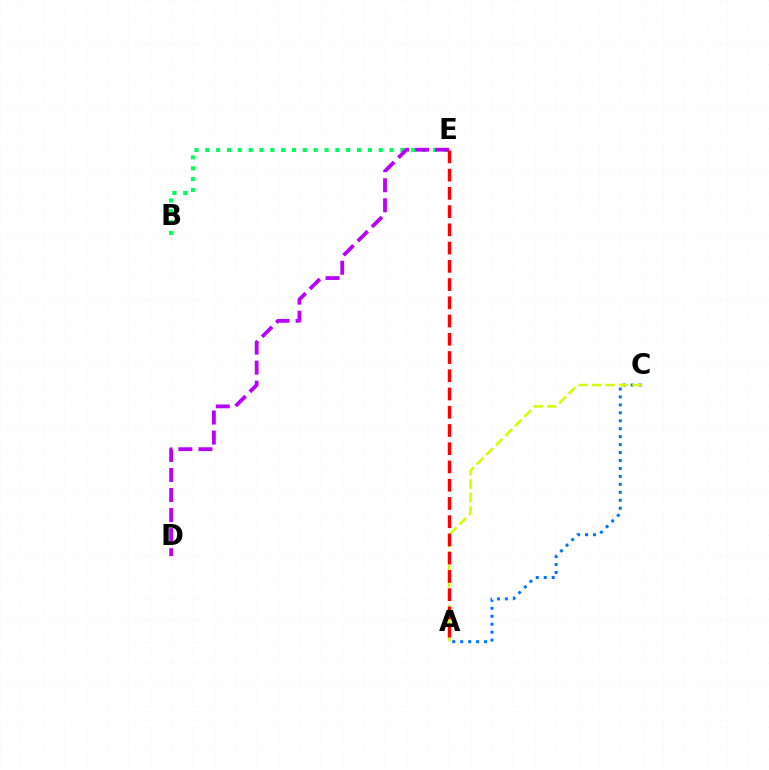{('A', 'C'): [{'color': '#0074ff', 'line_style': 'dotted', 'thickness': 2.16}, {'color': '#d1ff00', 'line_style': 'dashed', 'thickness': 1.83}], ('B', 'E'): [{'color': '#00ff5c', 'line_style': 'dotted', 'thickness': 2.95}], ('D', 'E'): [{'color': '#b900ff', 'line_style': 'dashed', 'thickness': 2.72}], ('A', 'E'): [{'color': '#ff0000', 'line_style': 'dashed', 'thickness': 2.48}]}